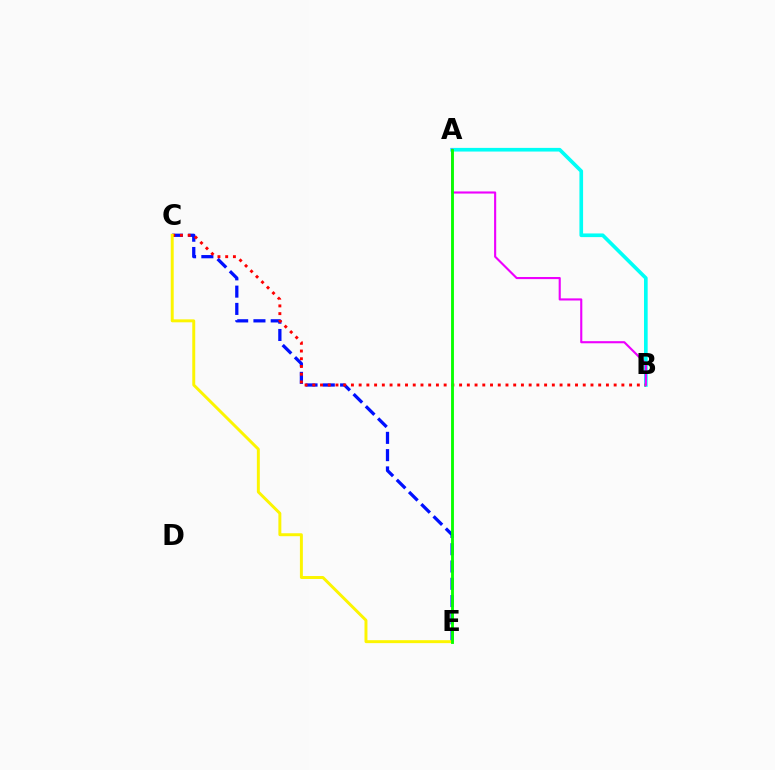{('C', 'E'): [{'color': '#0010ff', 'line_style': 'dashed', 'thickness': 2.35}, {'color': '#fcf500', 'line_style': 'solid', 'thickness': 2.12}], ('A', 'B'): [{'color': '#00fff6', 'line_style': 'solid', 'thickness': 2.64}, {'color': '#ee00ff', 'line_style': 'solid', 'thickness': 1.53}], ('B', 'C'): [{'color': '#ff0000', 'line_style': 'dotted', 'thickness': 2.1}], ('A', 'E'): [{'color': '#08ff00', 'line_style': 'solid', 'thickness': 2.06}]}